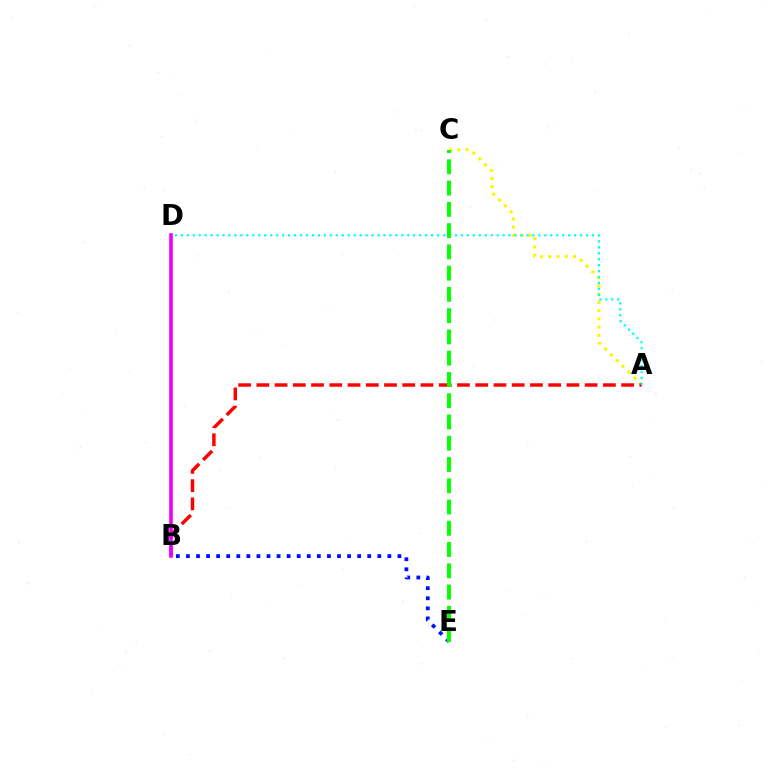{('A', 'C'): [{'color': '#fcf500', 'line_style': 'dotted', 'thickness': 2.24}], ('A', 'B'): [{'color': '#ff0000', 'line_style': 'dashed', 'thickness': 2.48}], ('B', 'E'): [{'color': '#0010ff', 'line_style': 'dotted', 'thickness': 2.74}], ('A', 'D'): [{'color': '#00fff6', 'line_style': 'dotted', 'thickness': 1.62}], ('C', 'E'): [{'color': '#08ff00', 'line_style': 'dashed', 'thickness': 2.89}], ('B', 'D'): [{'color': '#ee00ff', 'line_style': 'solid', 'thickness': 2.59}]}